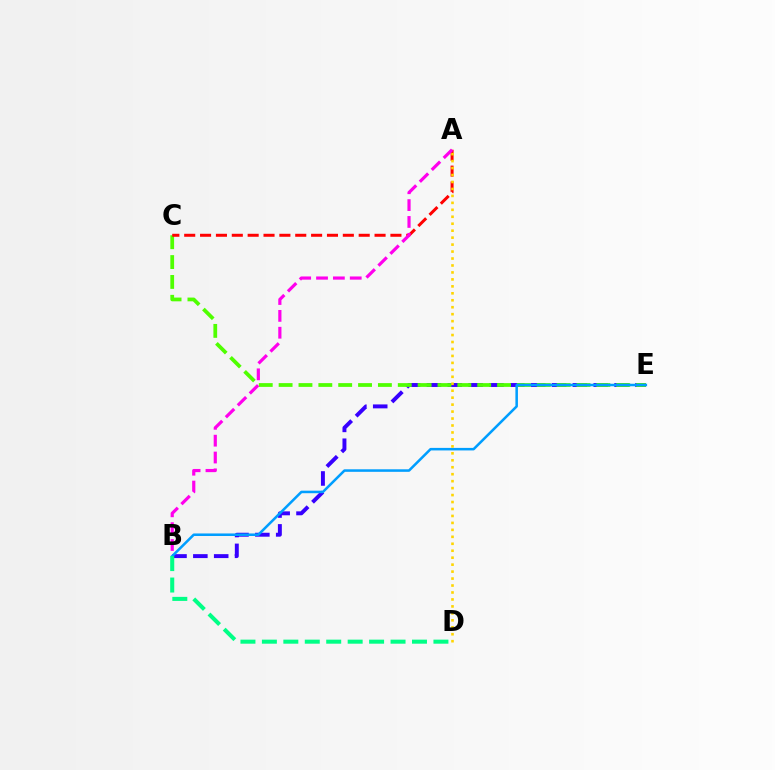{('B', 'E'): [{'color': '#3700ff', 'line_style': 'dashed', 'thickness': 2.83}, {'color': '#009eff', 'line_style': 'solid', 'thickness': 1.83}], ('C', 'E'): [{'color': '#4fff00', 'line_style': 'dashed', 'thickness': 2.7}], ('A', 'C'): [{'color': '#ff0000', 'line_style': 'dashed', 'thickness': 2.15}], ('A', 'D'): [{'color': '#ffd500', 'line_style': 'dotted', 'thickness': 1.89}], ('A', 'B'): [{'color': '#ff00ed', 'line_style': 'dashed', 'thickness': 2.29}], ('B', 'D'): [{'color': '#00ff86', 'line_style': 'dashed', 'thickness': 2.91}]}